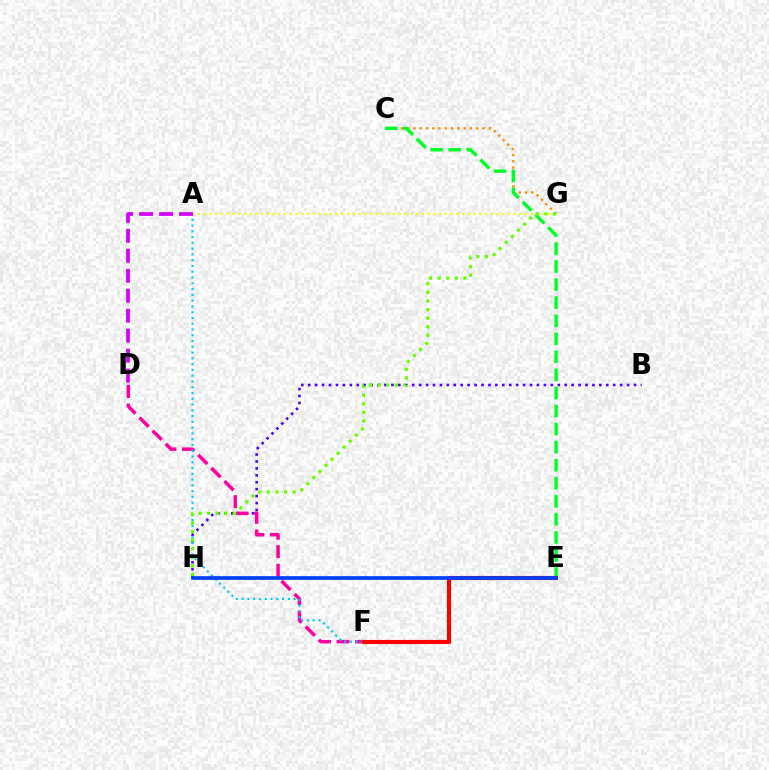{('B', 'H'): [{'color': '#4f00ff', 'line_style': 'dotted', 'thickness': 1.88}], ('D', 'F'): [{'color': '#ff00a0', 'line_style': 'dashed', 'thickness': 2.52}], ('C', 'G'): [{'color': '#ff8800', 'line_style': 'dotted', 'thickness': 1.71}], ('A', 'F'): [{'color': '#00c7ff', 'line_style': 'dotted', 'thickness': 1.57}], ('A', 'D'): [{'color': '#d600ff', 'line_style': 'dashed', 'thickness': 2.71}], ('C', 'E'): [{'color': '#00ff27', 'line_style': 'dashed', 'thickness': 2.45}], ('E', 'F'): [{'color': '#ff0000', 'line_style': 'solid', 'thickness': 2.96}], ('E', 'H'): [{'color': '#00ffaf', 'line_style': 'dashed', 'thickness': 1.53}, {'color': '#003fff', 'line_style': 'solid', 'thickness': 2.65}], ('A', 'G'): [{'color': '#eeff00', 'line_style': 'dotted', 'thickness': 1.56}], ('G', 'H'): [{'color': '#66ff00', 'line_style': 'dotted', 'thickness': 2.33}]}